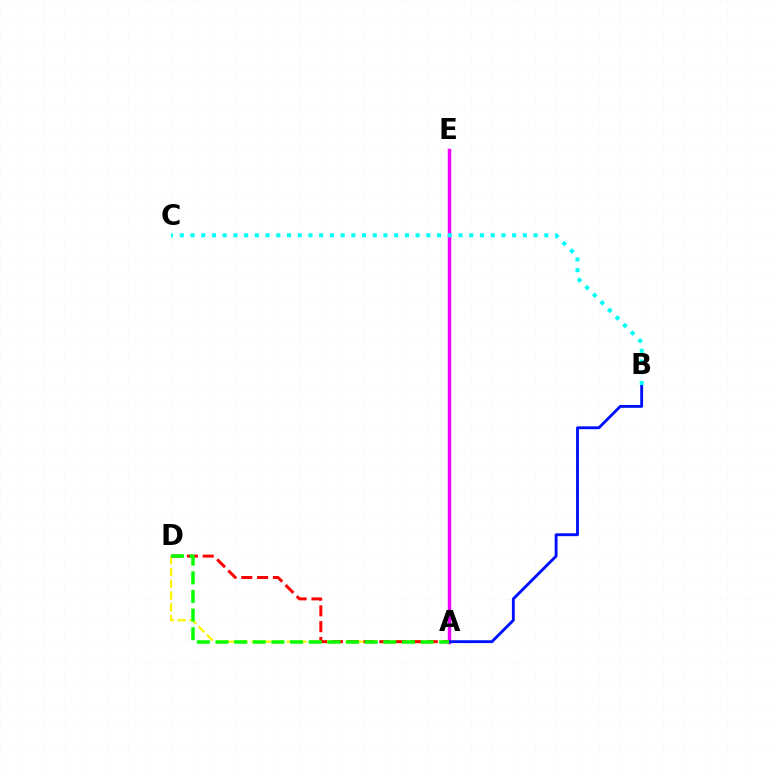{('A', 'D'): [{'color': '#fcf500', 'line_style': 'dashed', 'thickness': 1.6}, {'color': '#ff0000', 'line_style': 'dashed', 'thickness': 2.15}, {'color': '#08ff00', 'line_style': 'dashed', 'thickness': 2.53}], ('A', 'E'): [{'color': '#ee00ff', 'line_style': 'solid', 'thickness': 2.48}], ('A', 'B'): [{'color': '#0010ff', 'line_style': 'solid', 'thickness': 2.07}], ('B', 'C'): [{'color': '#00fff6', 'line_style': 'dotted', 'thickness': 2.91}]}